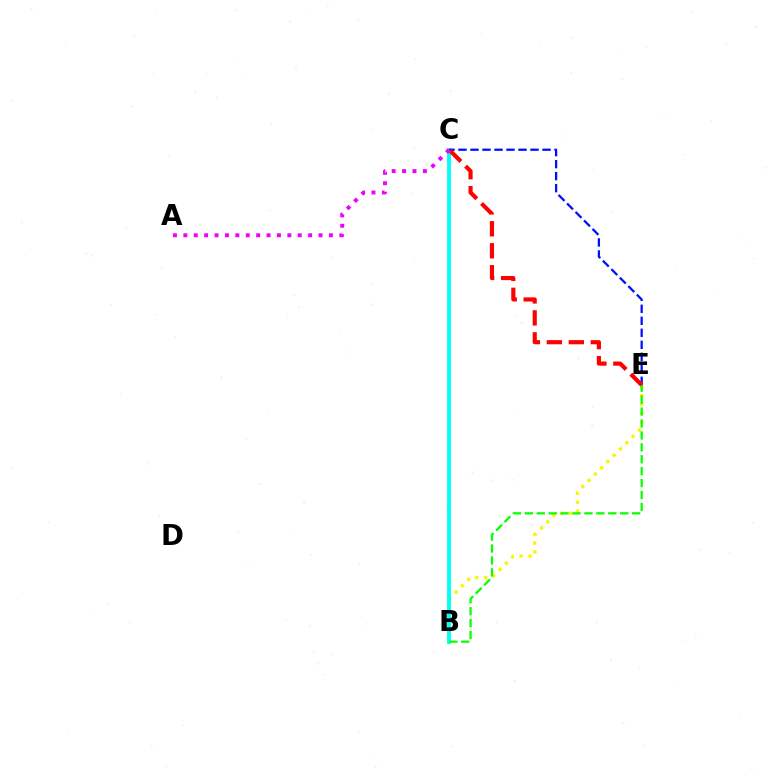{('B', 'E'): [{'color': '#fcf500', 'line_style': 'dotted', 'thickness': 2.41}, {'color': '#08ff00', 'line_style': 'dashed', 'thickness': 1.62}], ('B', 'C'): [{'color': '#00fff6', 'line_style': 'solid', 'thickness': 2.78}], ('C', 'E'): [{'color': '#0010ff', 'line_style': 'dashed', 'thickness': 1.63}, {'color': '#ff0000', 'line_style': 'dashed', 'thickness': 2.99}], ('A', 'C'): [{'color': '#ee00ff', 'line_style': 'dotted', 'thickness': 2.83}]}